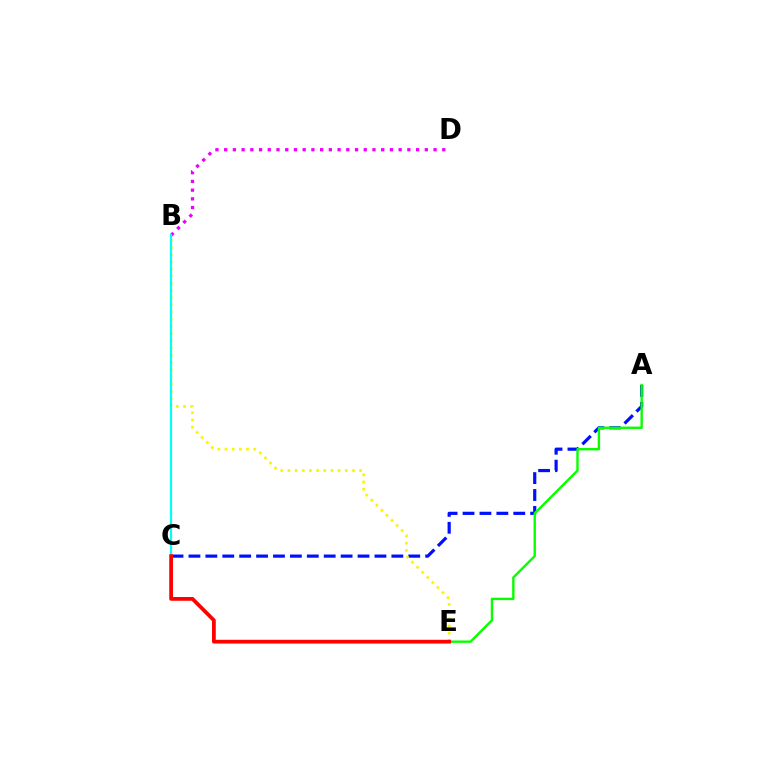{('B', 'D'): [{'color': '#ee00ff', 'line_style': 'dotted', 'thickness': 2.37}], ('A', 'C'): [{'color': '#0010ff', 'line_style': 'dashed', 'thickness': 2.3}], ('B', 'E'): [{'color': '#fcf500', 'line_style': 'dotted', 'thickness': 1.95}], ('A', 'E'): [{'color': '#08ff00', 'line_style': 'solid', 'thickness': 1.72}], ('B', 'C'): [{'color': '#00fff6', 'line_style': 'solid', 'thickness': 1.56}], ('C', 'E'): [{'color': '#ff0000', 'line_style': 'solid', 'thickness': 2.7}]}